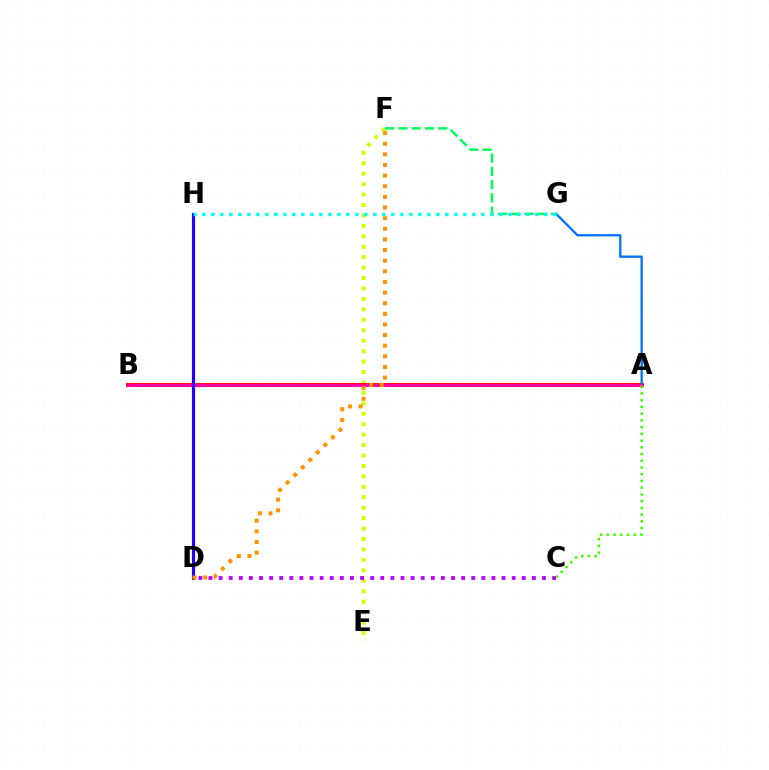{('E', 'F'): [{'color': '#d1ff00', 'line_style': 'dotted', 'thickness': 2.84}], ('A', 'B'): [{'color': '#ff0000', 'line_style': 'solid', 'thickness': 2.75}, {'color': '#ff00ac', 'line_style': 'solid', 'thickness': 2.0}], ('A', 'G'): [{'color': '#0074ff', 'line_style': 'solid', 'thickness': 1.67}], ('C', 'D'): [{'color': '#b900ff', 'line_style': 'dotted', 'thickness': 2.75}], ('D', 'H'): [{'color': '#2500ff', 'line_style': 'solid', 'thickness': 2.27}], ('F', 'G'): [{'color': '#00ff5c', 'line_style': 'dashed', 'thickness': 1.8}], ('A', 'C'): [{'color': '#3dff00', 'line_style': 'dotted', 'thickness': 1.83}], ('D', 'F'): [{'color': '#ff9400', 'line_style': 'dotted', 'thickness': 2.89}], ('G', 'H'): [{'color': '#00fff6', 'line_style': 'dotted', 'thickness': 2.44}]}